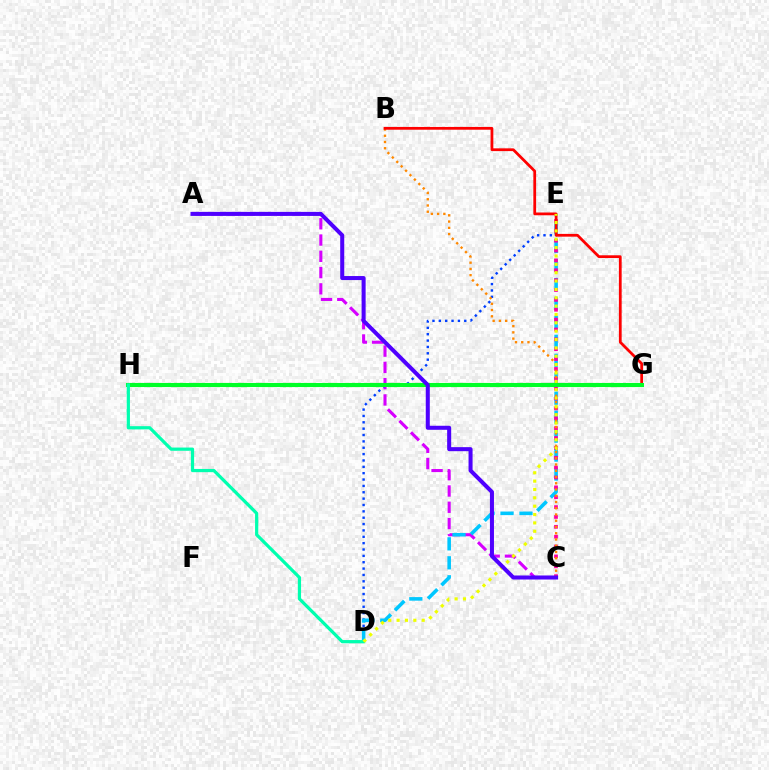{('A', 'C'): [{'color': '#d600ff', 'line_style': 'dashed', 'thickness': 2.21}, {'color': '#4f00ff', 'line_style': 'solid', 'thickness': 2.9}], ('D', 'E'): [{'color': '#003fff', 'line_style': 'dotted', 'thickness': 1.73}, {'color': '#00c7ff', 'line_style': 'dashed', 'thickness': 2.58}, {'color': '#eeff00', 'line_style': 'dotted', 'thickness': 2.27}], ('C', 'E'): [{'color': '#ff00a0', 'line_style': 'dotted', 'thickness': 2.68}], ('B', 'C'): [{'color': '#ff8800', 'line_style': 'dotted', 'thickness': 1.7}], ('B', 'G'): [{'color': '#ff0000', 'line_style': 'solid', 'thickness': 1.99}], ('G', 'H'): [{'color': '#66ff00', 'line_style': 'dashed', 'thickness': 2.95}, {'color': '#00ff27', 'line_style': 'solid', 'thickness': 2.91}], ('D', 'H'): [{'color': '#00ffaf', 'line_style': 'solid', 'thickness': 2.32}]}